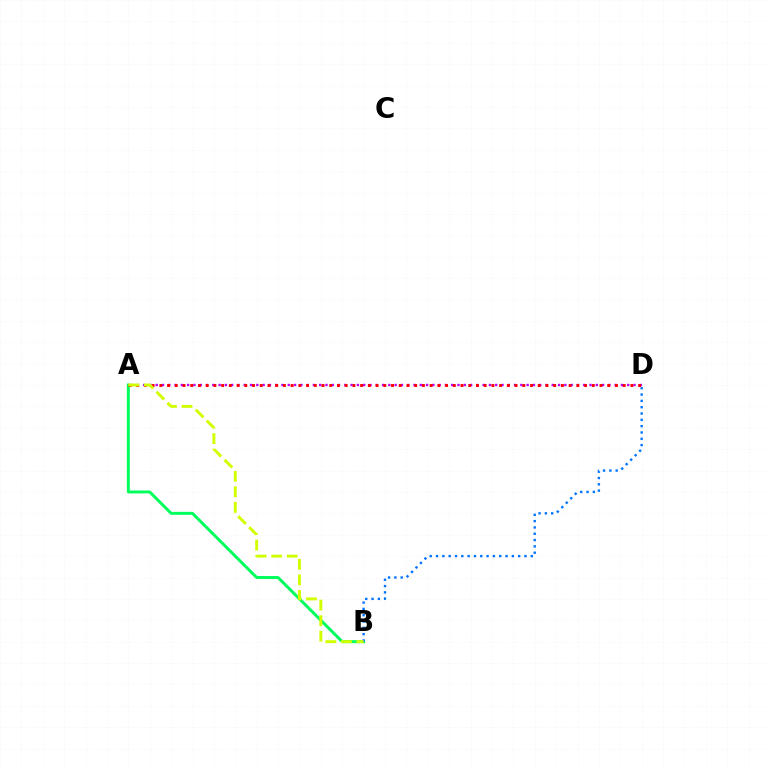{('A', 'D'): [{'color': '#b900ff', 'line_style': 'dotted', 'thickness': 1.71}, {'color': '#ff0000', 'line_style': 'dotted', 'thickness': 2.1}], ('A', 'B'): [{'color': '#00ff5c', 'line_style': 'solid', 'thickness': 2.13}, {'color': '#d1ff00', 'line_style': 'dashed', 'thickness': 2.11}], ('B', 'D'): [{'color': '#0074ff', 'line_style': 'dotted', 'thickness': 1.72}]}